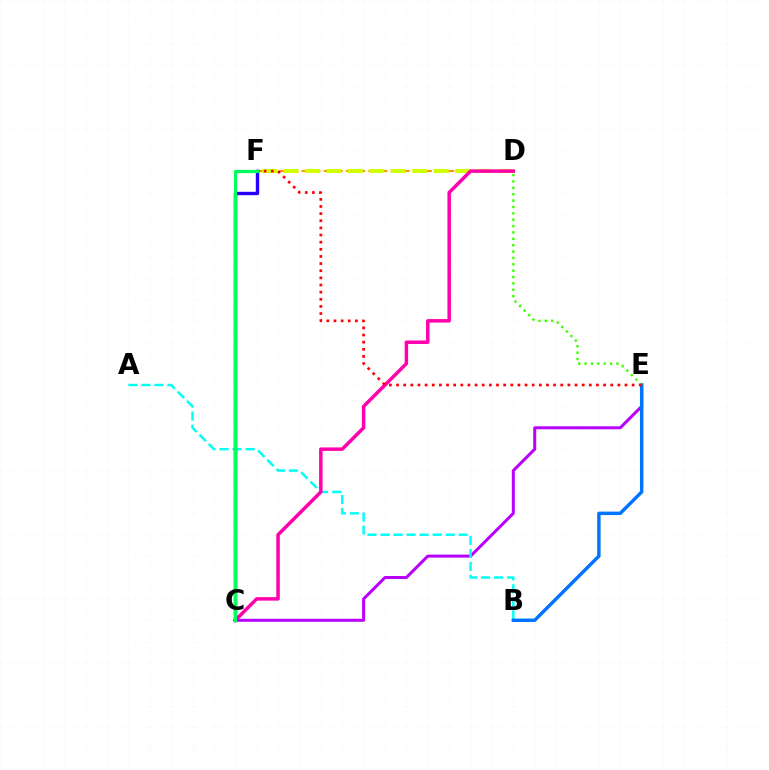{('C', 'E'): [{'color': '#b900ff', 'line_style': 'solid', 'thickness': 2.17}], ('A', 'B'): [{'color': '#00fff6', 'line_style': 'dashed', 'thickness': 1.77}], ('D', 'F'): [{'color': '#ff9400', 'line_style': 'dashed', 'thickness': 1.51}, {'color': '#d1ff00', 'line_style': 'dashed', 'thickness': 2.91}], ('B', 'E'): [{'color': '#0074ff', 'line_style': 'solid', 'thickness': 2.47}], ('C', 'D'): [{'color': '#ff00ac', 'line_style': 'solid', 'thickness': 2.51}], ('C', 'F'): [{'color': '#2500ff', 'line_style': 'solid', 'thickness': 2.43}, {'color': '#00ff5c', 'line_style': 'solid', 'thickness': 2.31}], ('D', 'E'): [{'color': '#3dff00', 'line_style': 'dotted', 'thickness': 1.73}], ('E', 'F'): [{'color': '#ff0000', 'line_style': 'dotted', 'thickness': 1.94}]}